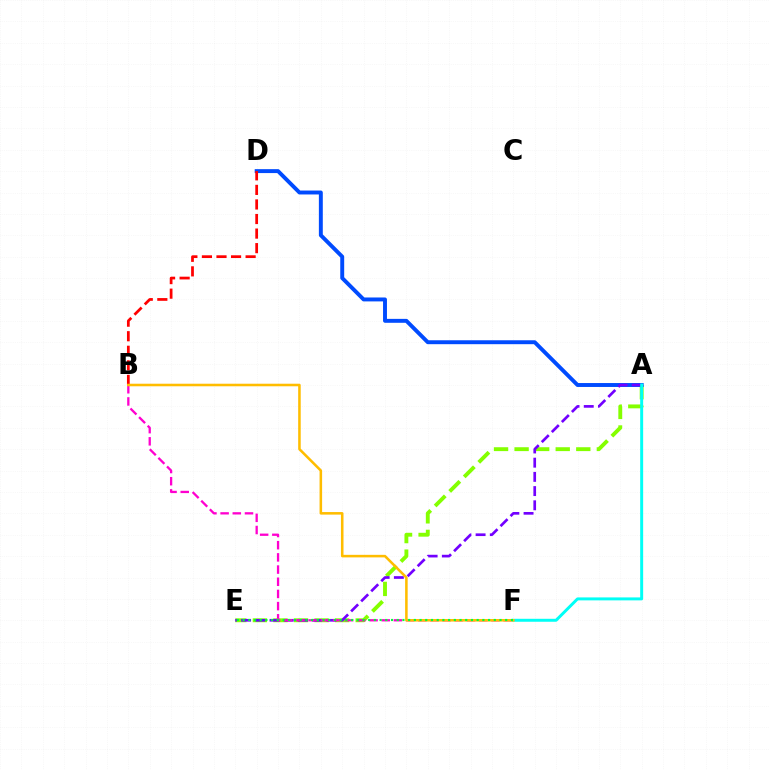{('A', 'E'): [{'color': '#84ff00', 'line_style': 'dashed', 'thickness': 2.79}, {'color': '#7200ff', 'line_style': 'dashed', 'thickness': 1.93}], ('A', 'D'): [{'color': '#004bff', 'line_style': 'solid', 'thickness': 2.83}], ('A', 'F'): [{'color': '#00fff6', 'line_style': 'solid', 'thickness': 2.13}], ('B', 'D'): [{'color': '#ff0000', 'line_style': 'dashed', 'thickness': 1.98}], ('B', 'F'): [{'color': '#ff00cf', 'line_style': 'dashed', 'thickness': 1.66}, {'color': '#ffbd00', 'line_style': 'solid', 'thickness': 1.84}], ('E', 'F'): [{'color': '#00ff39', 'line_style': 'dotted', 'thickness': 1.55}]}